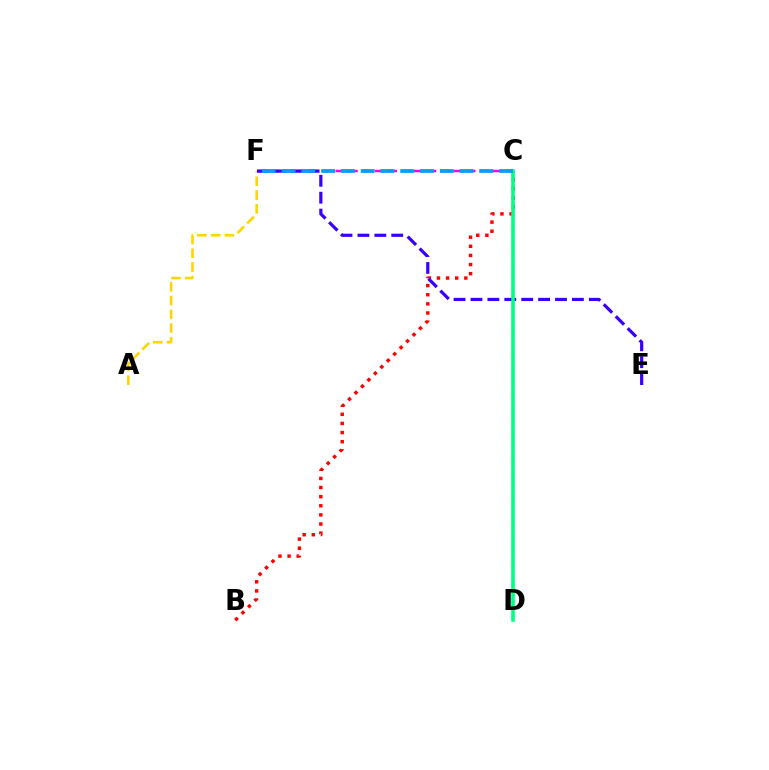{('C', 'D'): [{'color': '#4fff00', 'line_style': 'dashed', 'thickness': 1.76}, {'color': '#00ff86', 'line_style': 'solid', 'thickness': 2.55}], ('A', 'F'): [{'color': '#ffd500', 'line_style': 'dashed', 'thickness': 1.87}], ('B', 'C'): [{'color': '#ff0000', 'line_style': 'dotted', 'thickness': 2.48}], ('C', 'F'): [{'color': '#ff00ed', 'line_style': 'dashed', 'thickness': 1.78}, {'color': '#009eff', 'line_style': 'dashed', 'thickness': 2.69}], ('E', 'F'): [{'color': '#3700ff', 'line_style': 'dashed', 'thickness': 2.3}]}